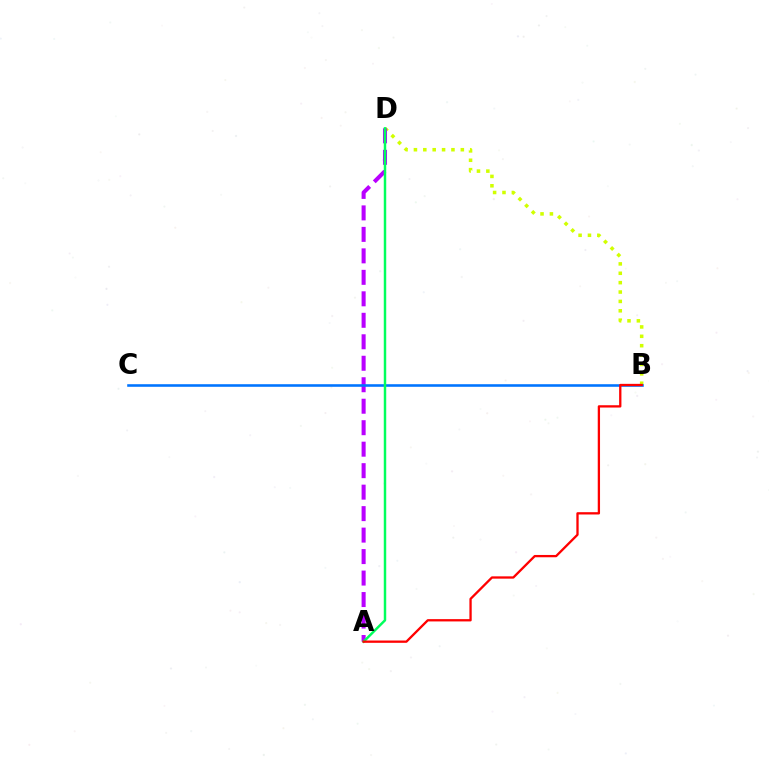{('B', 'D'): [{'color': '#d1ff00', 'line_style': 'dotted', 'thickness': 2.55}], ('A', 'D'): [{'color': '#b900ff', 'line_style': 'dashed', 'thickness': 2.92}, {'color': '#00ff5c', 'line_style': 'solid', 'thickness': 1.77}], ('B', 'C'): [{'color': '#0074ff', 'line_style': 'solid', 'thickness': 1.86}], ('A', 'B'): [{'color': '#ff0000', 'line_style': 'solid', 'thickness': 1.66}]}